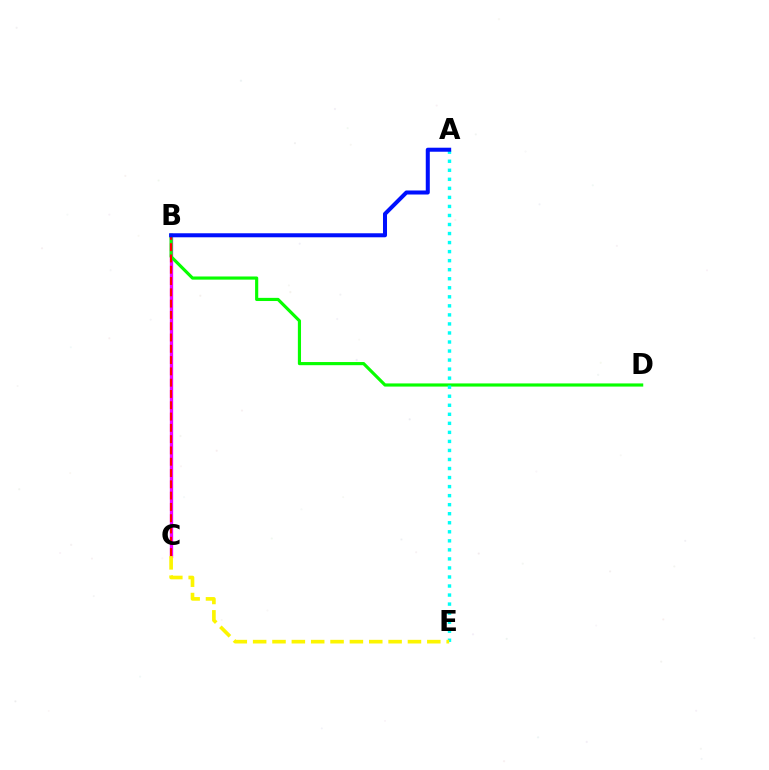{('B', 'C'): [{'color': '#ee00ff', 'line_style': 'solid', 'thickness': 2.38}, {'color': '#ff0000', 'line_style': 'dashed', 'thickness': 1.53}], ('B', 'D'): [{'color': '#08ff00', 'line_style': 'solid', 'thickness': 2.27}], ('A', 'E'): [{'color': '#00fff6', 'line_style': 'dotted', 'thickness': 2.46}], ('C', 'E'): [{'color': '#fcf500', 'line_style': 'dashed', 'thickness': 2.63}], ('A', 'B'): [{'color': '#0010ff', 'line_style': 'solid', 'thickness': 2.9}]}